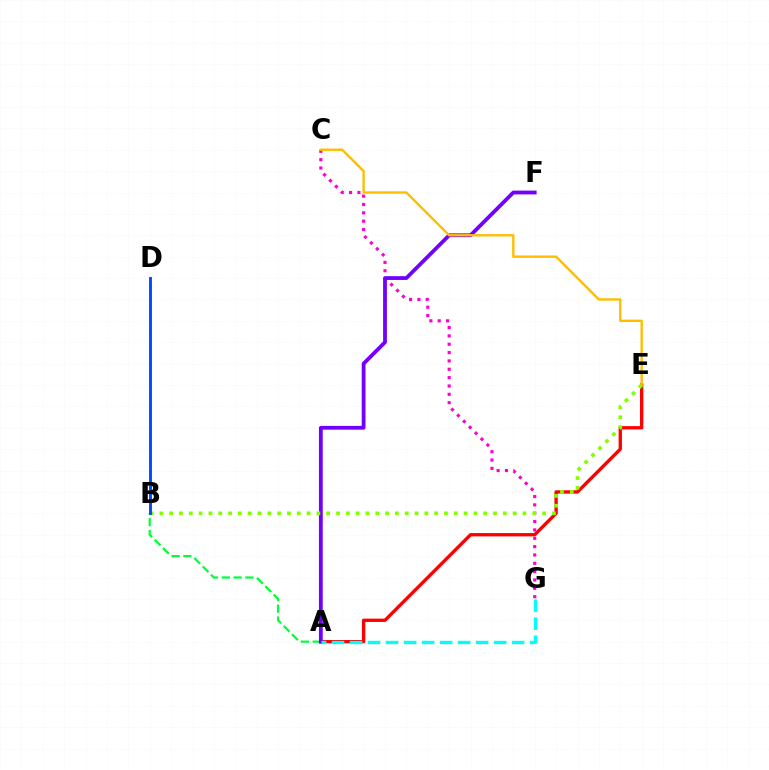{('A', 'E'): [{'color': '#ff0000', 'line_style': 'solid', 'thickness': 2.4}], ('A', 'B'): [{'color': '#00ff39', 'line_style': 'dashed', 'thickness': 1.61}], ('C', 'G'): [{'color': '#ff00cf', 'line_style': 'dotted', 'thickness': 2.27}], ('A', 'F'): [{'color': '#7200ff', 'line_style': 'solid', 'thickness': 2.73}], ('B', 'E'): [{'color': '#84ff00', 'line_style': 'dotted', 'thickness': 2.67}], ('C', 'E'): [{'color': '#ffbd00', 'line_style': 'solid', 'thickness': 1.71}], ('A', 'G'): [{'color': '#00fff6', 'line_style': 'dashed', 'thickness': 2.45}], ('B', 'D'): [{'color': '#004bff', 'line_style': 'solid', 'thickness': 2.1}]}